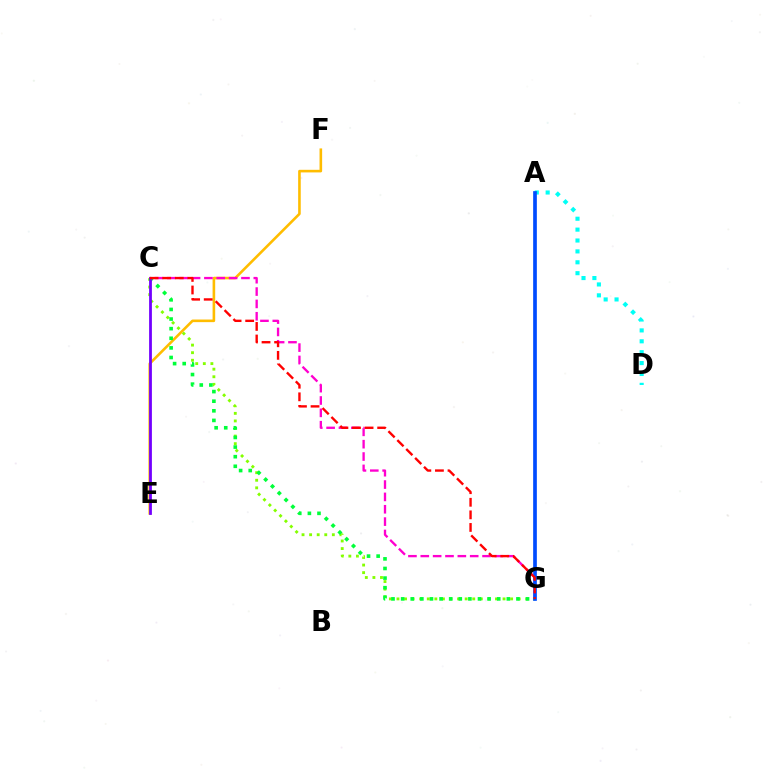{('E', 'F'): [{'color': '#ffbd00', 'line_style': 'solid', 'thickness': 1.88}], ('C', 'G'): [{'color': '#ff00cf', 'line_style': 'dashed', 'thickness': 1.68}, {'color': '#84ff00', 'line_style': 'dotted', 'thickness': 2.06}, {'color': '#00ff39', 'line_style': 'dotted', 'thickness': 2.61}, {'color': '#ff0000', 'line_style': 'dashed', 'thickness': 1.71}], ('A', 'D'): [{'color': '#00fff6', 'line_style': 'dotted', 'thickness': 2.96}], ('A', 'G'): [{'color': '#004bff', 'line_style': 'solid', 'thickness': 2.66}], ('C', 'E'): [{'color': '#7200ff', 'line_style': 'solid', 'thickness': 2.0}]}